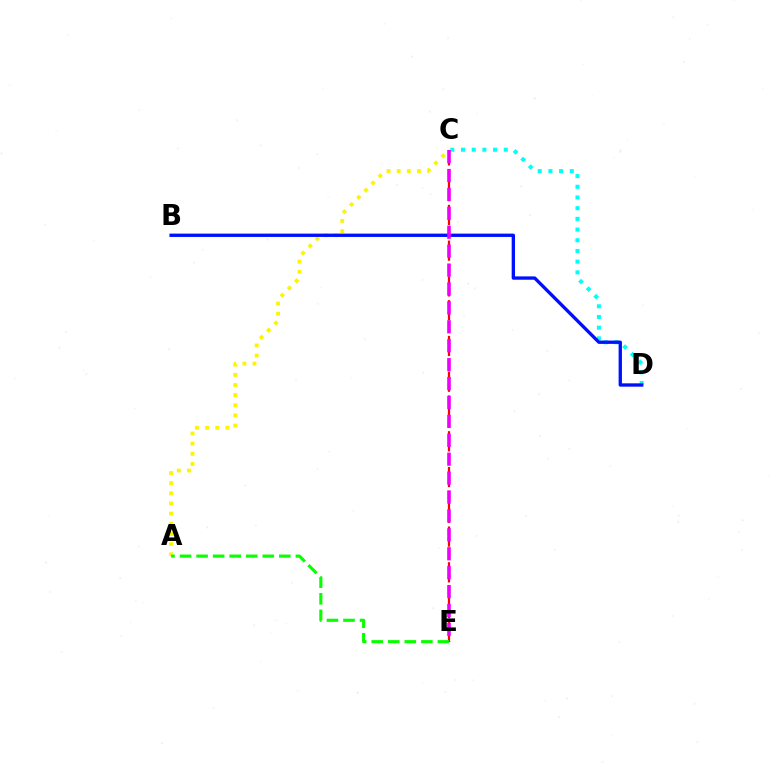{('C', 'D'): [{'color': '#00fff6', 'line_style': 'dotted', 'thickness': 2.91}], ('A', 'C'): [{'color': '#fcf500', 'line_style': 'dotted', 'thickness': 2.76}], ('C', 'E'): [{'color': '#ff0000', 'line_style': 'dashed', 'thickness': 1.62}, {'color': '#ee00ff', 'line_style': 'dashed', 'thickness': 2.57}], ('B', 'D'): [{'color': '#0010ff', 'line_style': 'solid', 'thickness': 2.4}], ('A', 'E'): [{'color': '#08ff00', 'line_style': 'dashed', 'thickness': 2.25}]}